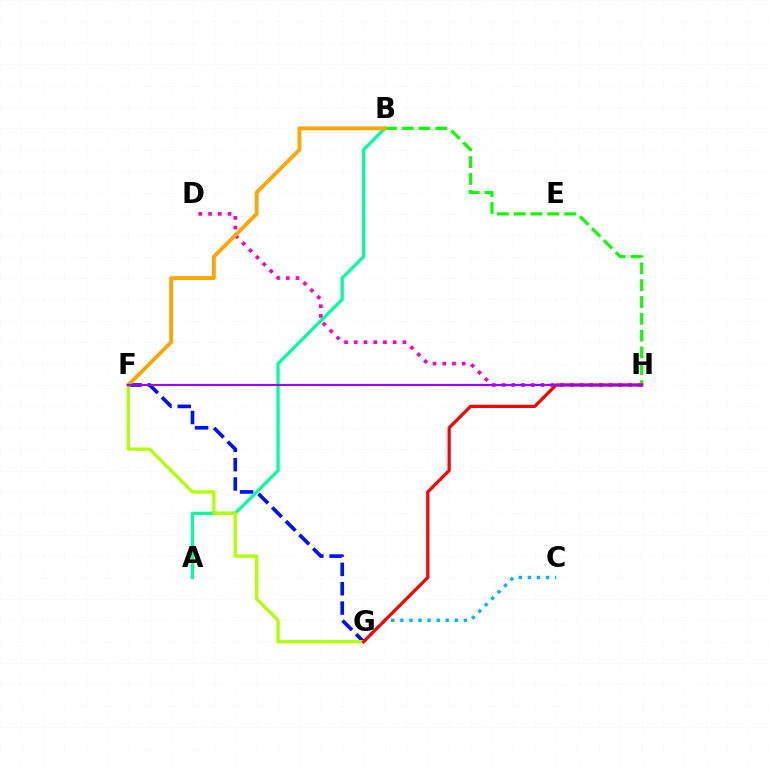{('D', 'H'): [{'color': '#ff00bd', 'line_style': 'dotted', 'thickness': 2.65}], ('B', 'H'): [{'color': '#08ff00', 'line_style': 'dashed', 'thickness': 2.28}], ('C', 'G'): [{'color': '#00b5ff', 'line_style': 'dotted', 'thickness': 2.47}], ('F', 'G'): [{'color': '#0010ff', 'line_style': 'dashed', 'thickness': 2.63}, {'color': '#b3ff00', 'line_style': 'solid', 'thickness': 2.38}], ('A', 'B'): [{'color': '#00ff9d', 'line_style': 'solid', 'thickness': 2.34}], ('G', 'H'): [{'color': '#ff0000', 'line_style': 'solid', 'thickness': 2.31}], ('B', 'F'): [{'color': '#ffa500', 'line_style': 'solid', 'thickness': 2.76}], ('F', 'H'): [{'color': '#9b00ff', 'line_style': 'solid', 'thickness': 1.53}]}